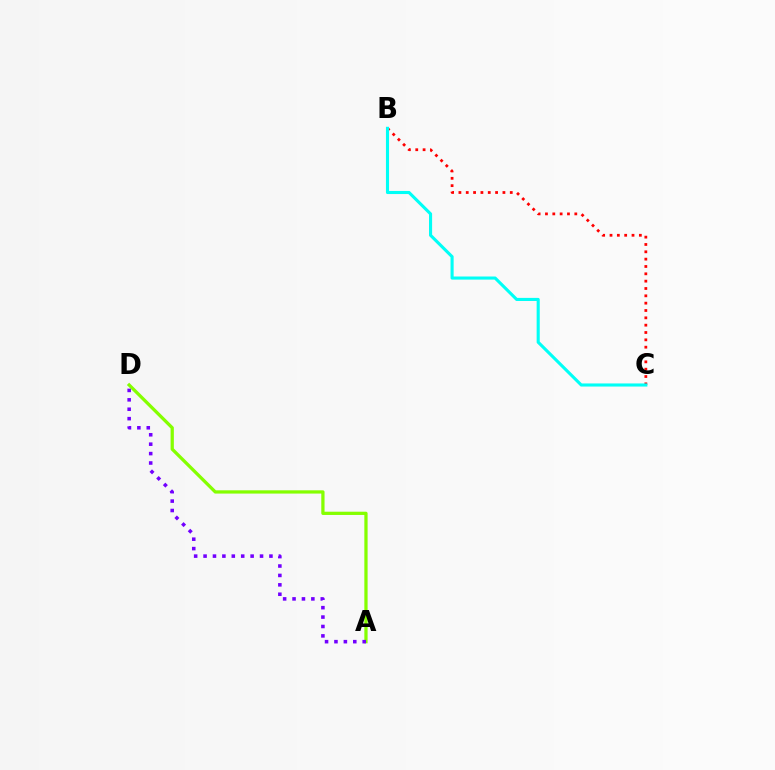{('A', 'D'): [{'color': '#84ff00', 'line_style': 'solid', 'thickness': 2.34}, {'color': '#7200ff', 'line_style': 'dotted', 'thickness': 2.56}], ('B', 'C'): [{'color': '#ff0000', 'line_style': 'dotted', 'thickness': 1.99}, {'color': '#00fff6', 'line_style': 'solid', 'thickness': 2.23}]}